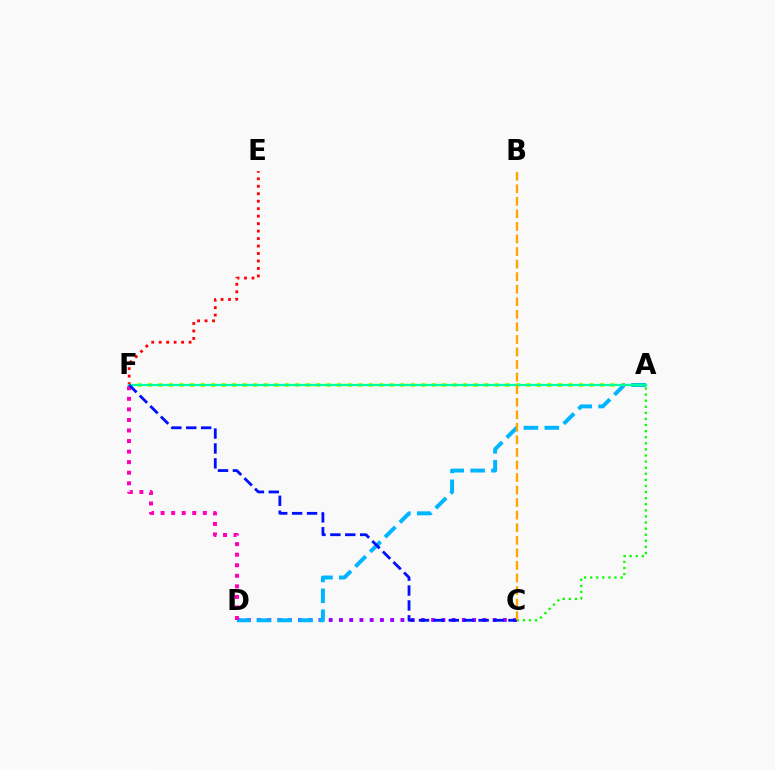{('A', 'C'): [{'color': '#08ff00', 'line_style': 'dotted', 'thickness': 1.66}], ('C', 'D'): [{'color': '#9b00ff', 'line_style': 'dotted', 'thickness': 2.78}], ('A', 'F'): [{'color': '#b3ff00', 'line_style': 'dotted', 'thickness': 2.86}, {'color': '#00ff9d', 'line_style': 'solid', 'thickness': 1.64}], ('E', 'F'): [{'color': '#ff0000', 'line_style': 'dotted', 'thickness': 2.03}], ('A', 'D'): [{'color': '#00b5ff', 'line_style': 'dashed', 'thickness': 2.84}], ('D', 'F'): [{'color': '#ff00bd', 'line_style': 'dotted', 'thickness': 2.87}], ('C', 'F'): [{'color': '#0010ff', 'line_style': 'dashed', 'thickness': 2.02}], ('B', 'C'): [{'color': '#ffa500', 'line_style': 'dashed', 'thickness': 1.71}]}